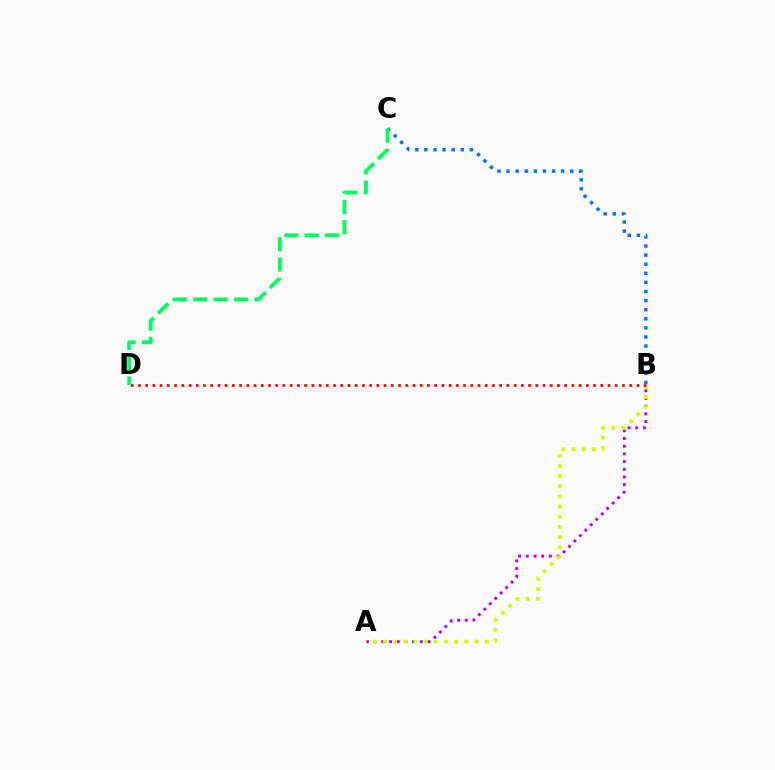{('A', 'B'): [{'color': '#b900ff', 'line_style': 'dotted', 'thickness': 2.09}, {'color': '#d1ff00', 'line_style': 'dotted', 'thickness': 2.76}], ('B', 'D'): [{'color': '#ff0000', 'line_style': 'dotted', 'thickness': 1.96}], ('B', 'C'): [{'color': '#0074ff', 'line_style': 'dotted', 'thickness': 2.47}], ('C', 'D'): [{'color': '#00ff5c', 'line_style': 'dashed', 'thickness': 2.77}]}